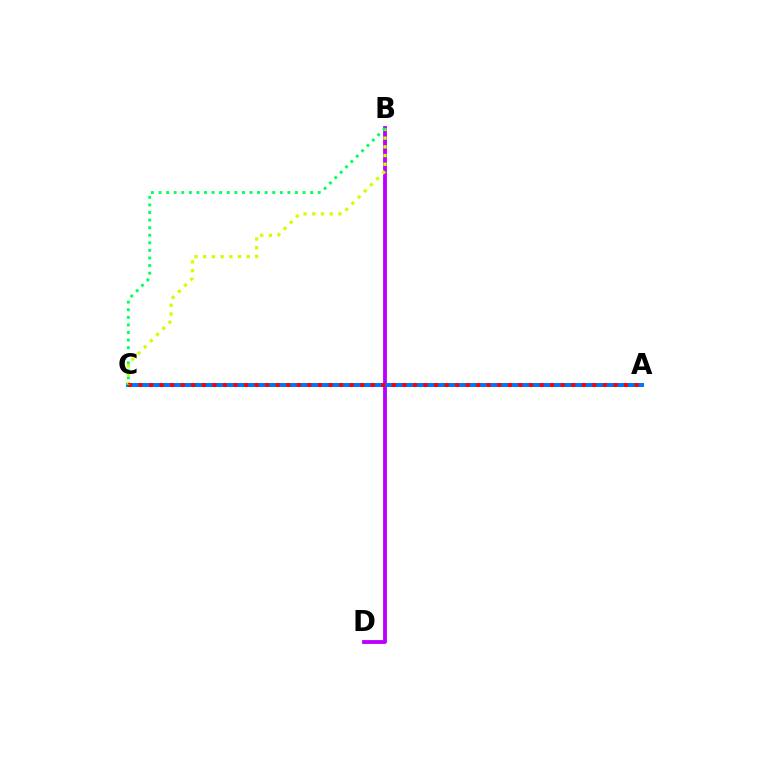{('B', 'D'): [{'color': '#b900ff', 'line_style': 'solid', 'thickness': 2.75}], ('A', 'C'): [{'color': '#0074ff', 'line_style': 'solid', 'thickness': 2.84}, {'color': '#ff0000', 'line_style': 'dotted', 'thickness': 2.87}], ('B', 'C'): [{'color': '#d1ff00', 'line_style': 'dotted', 'thickness': 2.37}, {'color': '#00ff5c', 'line_style': 'dotted', 'thickness': 2.06}]}